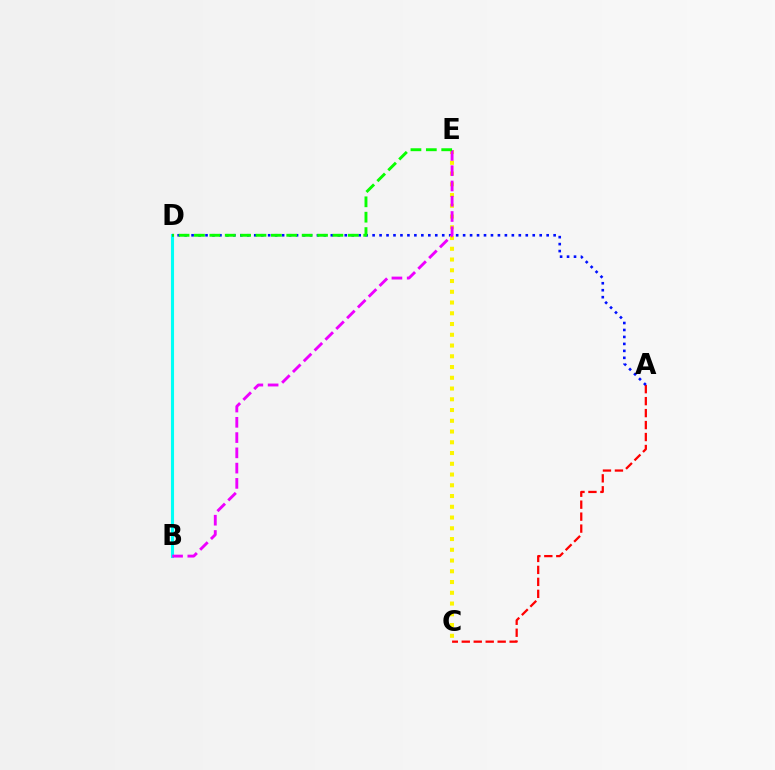{('B', 'D'): [{'color': '#00fff6', 'line_style': 'solid', 'thickness': 2.22}], ('A', 'C'): [{'color': '#ff0000', 'line_style': 'dashed', 'thickness': 1.63}], ('A', 'D'): [{'color': '#0010ff', 'line_style': 'dotted', 'thickness': 1.89}], ('C', 'E'): [{'color': '#fcf500', 'line_style': 'dotted', 'thickness': 2.92}], ('B', 'E'): [{'color': '#ee00ff', 'line_style': 'dashed', 'thickness': 2.07}], ('D', 'E'): [{'color': '#08ff00', 'line_style': 'dashed', 'thickness': 2.09}]}